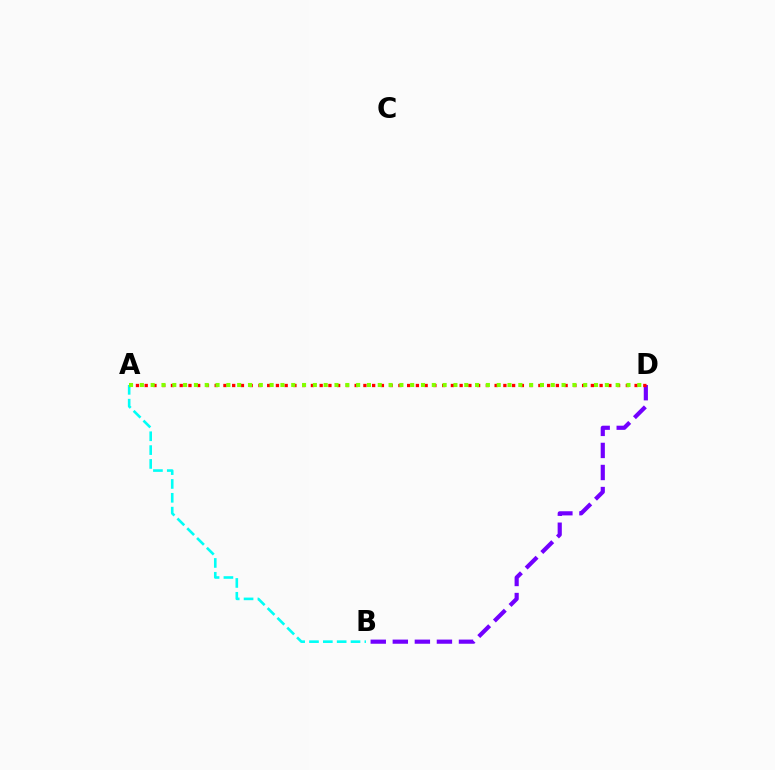{('B', 'D'): [{'color': '#7200ff', 'line_style': 'dashed', 'thickness': 3.0}], ('A', 'B'): [{'color': '#00fff6', 'line_style': 'dashed', 'thickness': 1.88}], ('A', 'D'): [{'color': '#ff0000', 'line_style': 'dotted', 'thickness': 2.38}, {'color': '#84ff00', 'line_style': 'dotted', 'thickness': 2.94}]}